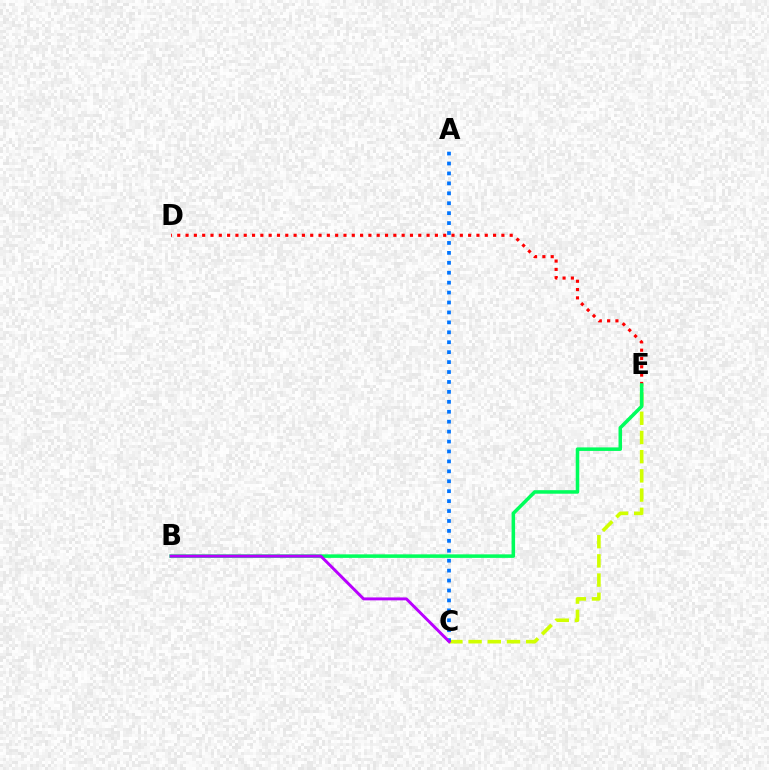{('C', 'E'): [{'color': '#d1ff00', 'line_style': 'dashed', 'thickness': 2.61}], ('D', 'E'): [{'color': '#ff0000', 'line_style': 'dotted', 'thickness': 2.26}], ('A', 'C'): [{'color': '#0074ff', 'line_style': 'dotted', 'thickness': 2.7}], ('B', 'E'): [{'color': '#00ff5c', 'line_style': 'solid', 'thickness': 2.54}], ('B', 'C'): [{'color': '#b900ff', 'line_style': 'solid', 'thickness': 2.11}]}